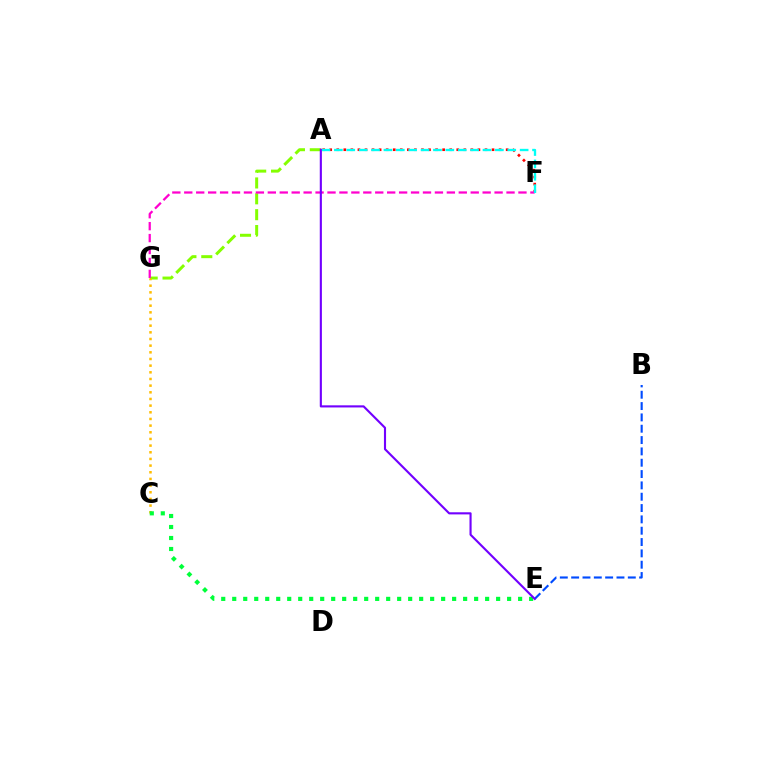{('A', 'G'): [{'color': '#84ff00', 'line_style': 'dashed', 'thickness': 2.16}], ('C', 'G'): [{'color': '#ffbd00', 'line_style': 'dotted', 'thickness': 1.81}], ('C', 'E'): [{'color': '#00ff39', 'line_style': 'dotted', 'thickness': 2.99}], ('A', 'F'): [{'color': '#ff0000', 'line_style': 'dotted', 'thickness': 1.92}, {'color': '#00fff6', 'line_style': 'dashed', 'thickness': 1.68}], ('F', 'G'): [{'color': '#ff00cf', 'line_style': 'dashed', 'thickness': 1.62}], ('B', 'E'): [{'color': '#004bff', 'line_style': 'dashed', 'thickness': 1.54}], ('A', 'E'): [{'color': '#7200ff', 'line_style': 'solid', 'thickness': 1.53}]}